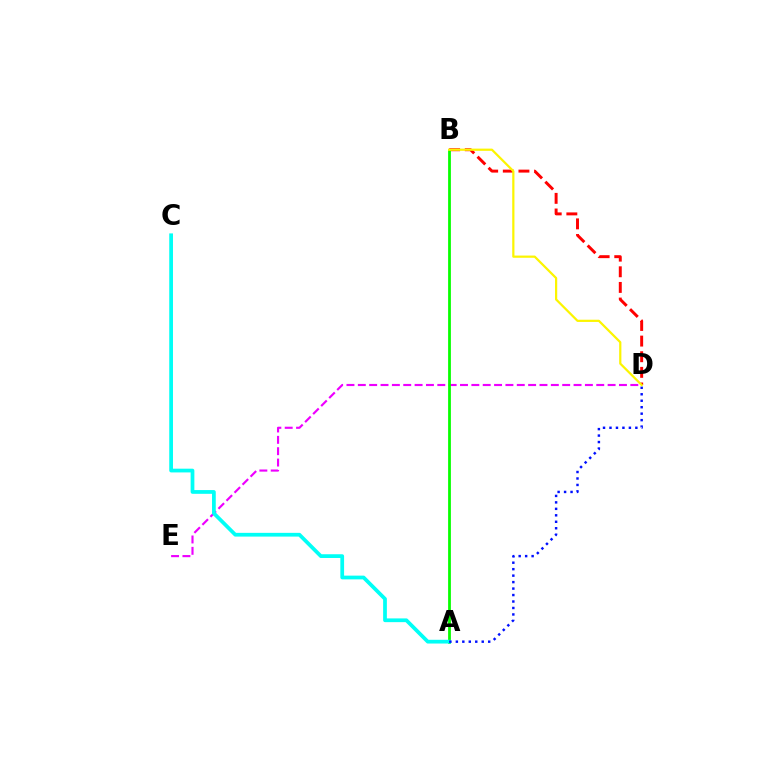{('B', 'D'): [{'color': '#ff0000', 'line_style': 'dashed', 'thickness': 2.12}, {'color': '#fcf500', 'line_style': 'solid', 'thickness': 1.59}], ('D', 'E'): [{'color': '#ee00ff', 'line_style': 'dashed', 'thickness': 1.54}], ('A', 'B'): [{'color': '#08ff00', 'line_style': 'solid', 'thickness': 2.0}], ('A', 'C'): [{'color': '#00fff6', 'line_style': 'solid', 'thickness': 2.7}], ('A', 'D'): [{'color': '#0010ff', 'line_style': 'dotted', 'thickness': 1.76}]}